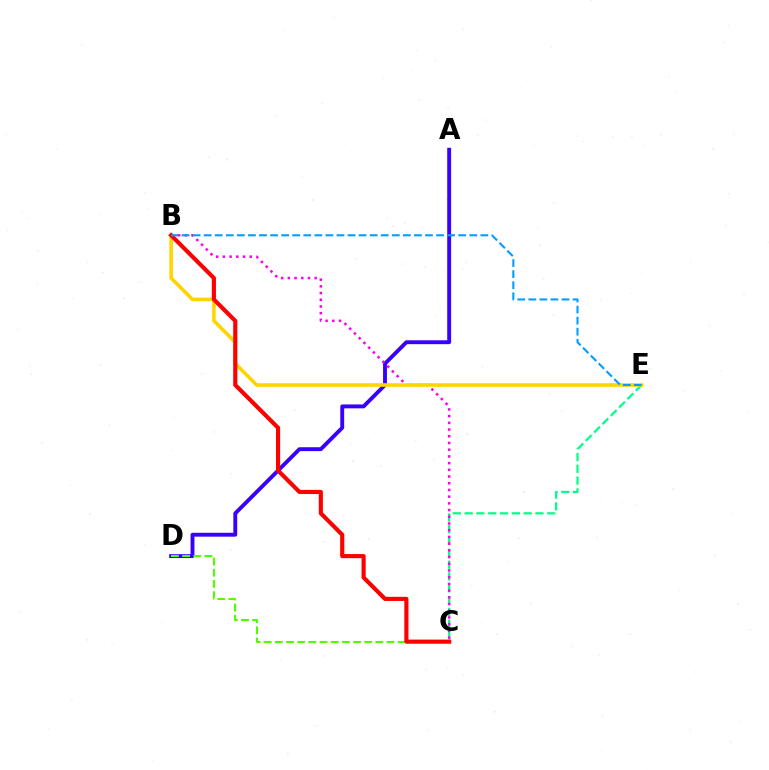{('A', 'D'): [{'color': '#3700ff', 'line_style': 'solid', 'thickness': 2.8}], ('C', 'E'): [{'color': '#00ff86', 'line_style': 'dashed', 'thickness': 1.6}], ('B', 'C'): [{'color': '#ff00ed', 'line_style': 'dotted', 'thickness': 1.82}, {'color': '#ff0000', 'line_style': 'solid', 'thickness': 2.98}], ('B', 'E'): [{'color': '#ffd500', 'line_style': 'solid', 'thickness': 2.58}, {'color': '#009eff', 'line_style': 'dashed', 'thickness': 1.5}], ('C', 'D'): [{'color': '#4fff00', 'line_style': 'dashed', 'thickness': 1.52}]}